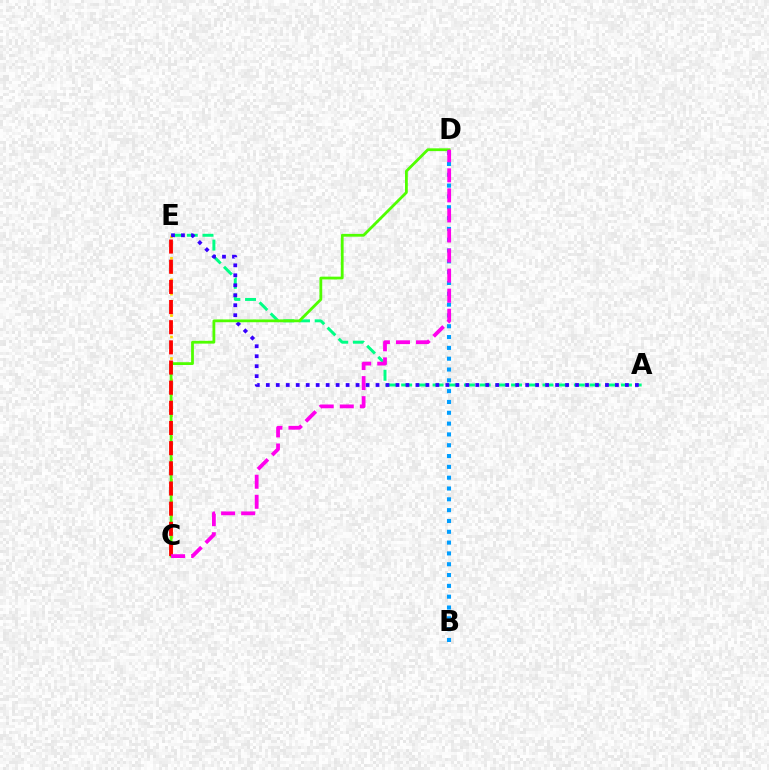{('C', 'E'): [{'color': '#ffd500', 'line_style': 'dotted', 'thickness': 1.94}, {'color': '#ff0000', 'line_style': 'dashed', 'thickness': 2.74}], ('A', 'E'): [{'color': '#00ff86', 'line_style': 'dashed', 'thickness': 2.13}, {'color': '#3700ff', 'line_style': 'dotted', 'thickness': 2.71}], ('B', 'D'): [{'color': '#009eff', 'line_style': 'dotted', 'thickness': 2.94}], ('C', 'D'): [{'color': '#4fff00', 'line_style': 'solid', 'thickness': 2.01}, {'color': '#ff00ed', 'line_style': 'dashed', 'thickness': 2.72}]}